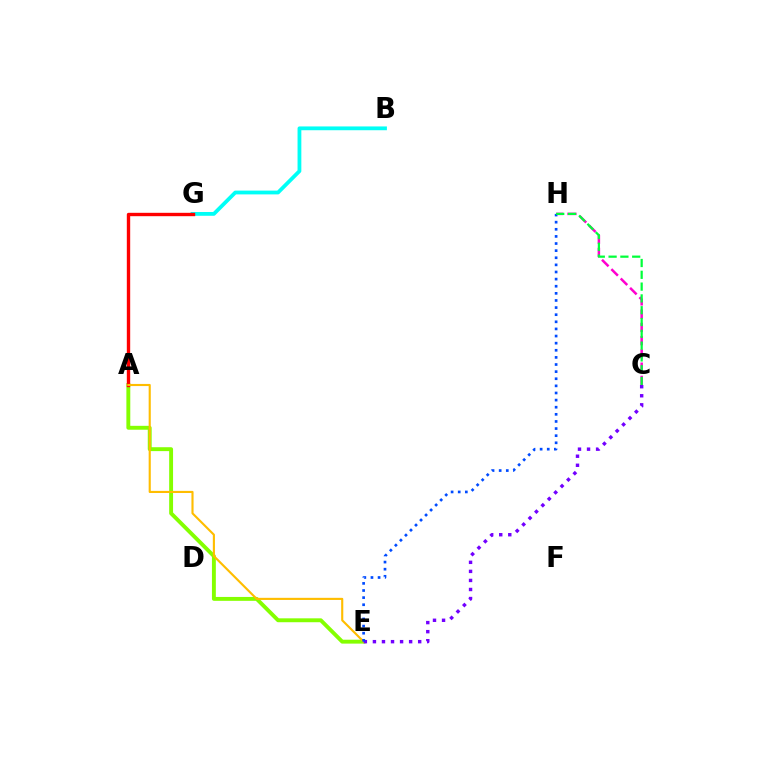{('C', 'H'): [{'color': '#ff00cf', 'line_style': 'dashed', 'thickness': 1.8}, {'color': '#00ff39', 'line_style': 'dashed', 'thickness': 1.6}], ('A', 'E'): [{'color': '#84ff00', 'line_style': 'solid', 'thickness': 2.81}, {'color': '#ffbd00', 'line_style': 'solid', 'thickness': 1.53}], ('B', 'G'): [{'color': '#00fff6', 'line_style': 'solid', 'thickness': 2.73}], ('A', 'G'): [{'color': '#ff0000', 'line_style': 'solid', 'thickness': 2.43}], ('C', 'E'): [{'color': '#7200ff', 'line_style': 'dotted', 'thickness': 2.46}], ('E', 'H'): [{'color': '#004bff', 'line_style': 'dotted', 'thickness': 1.93}]}